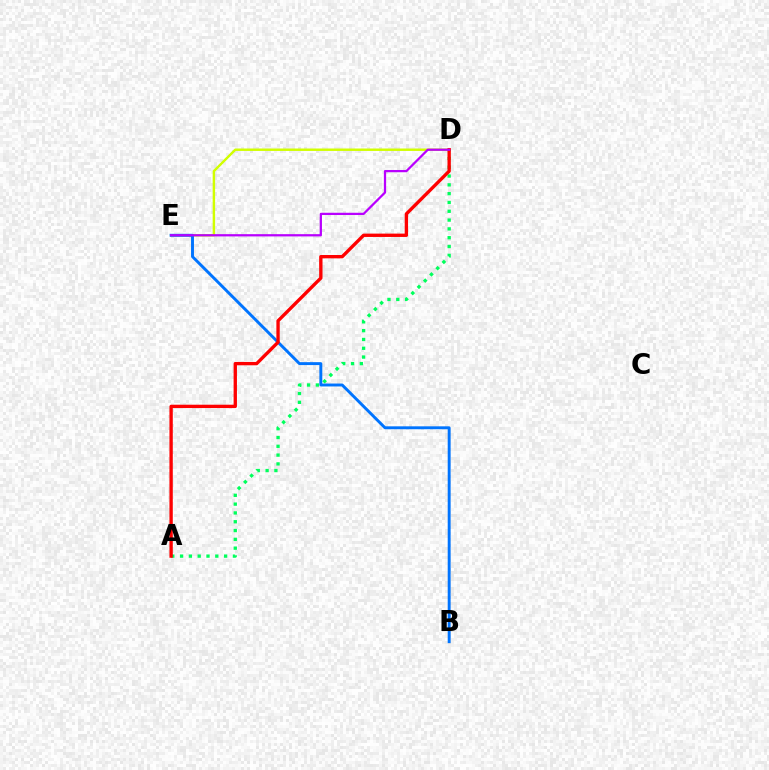{('D', 'E'): [{'color': '#d1ff00', 'line_style': 'solid', 'thickness': 1.75}, {'color': '#b900ff', 'line_style': 'solid', 'thickness': 1.62}], ('A', 'D'): [{'color': '#00ff5c', 'line_style': 'dotted', 'thickness': 2.39}, {'color': '#ff0000', 'line_style': 'solid', 'thickness': 2.41}], ('B', 'E'): [{'color': '#0074ff', 'line_style': 'solid', 'thickness': 2.1}]}